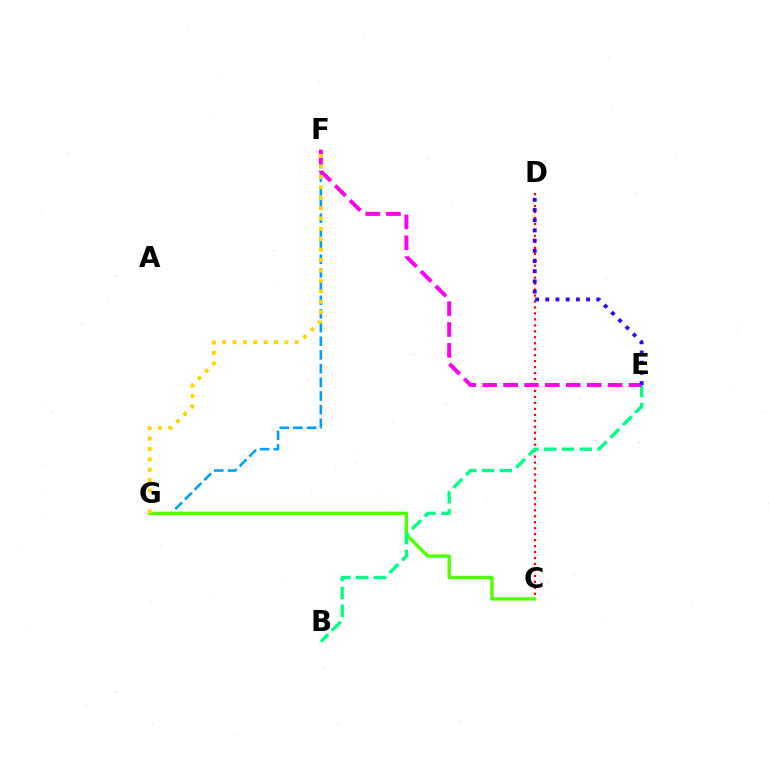{('F', 'G'): [{'color': '#009eff', 'line_style': 'dashed', 'thickness': 1.86}, {'color': '#ffd500', 'line_style': 'dotted', 'thickness': 2.83}], ('C', 'D'): [{'color': '#ff0000', 'line_style': 'dotted', 'thickness': 1.62}], ('C', 'G'): [{'color': '#4fff00', 'line_style': 'solid', 'thickness': 2.41}], ('B', 'E'): [{'color': '#00ff86', 'line_style': 'dashed', 'thickness': 2.41}], ('E', 'F'): [{'color': '#ff00ed', 'line_style': 'dashed', 'thickness': 2.84}], ('D', 'E'): [{'color': '#3700ff', 'line_style': 'dotted', 'thickness': 2.77}]}